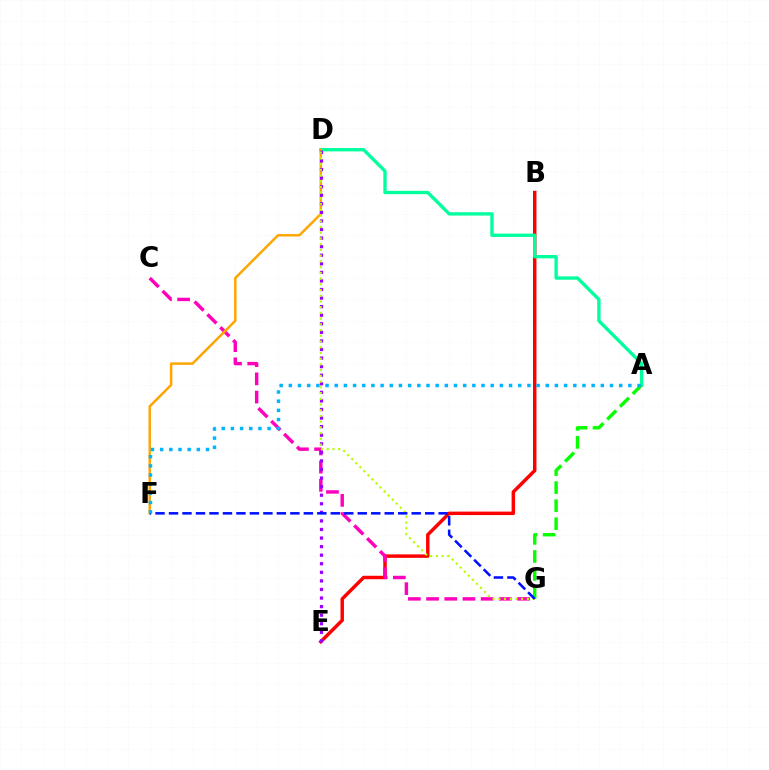{('B', 'E'): [{'color': '#ff0000', 'line_style': 'solid', 'thickness': 2.49}], ('A', 'D'): [{'color': '#00ff9d', 'line_style': 'solid', 'thickness': 2.4}], ('C', 'G'): [{'color': '#ff00bd', 'line_style': 'dashed', 'thickness': 2.47}], ('D', 'F'): [{'color': '#ffa500', 'line_style': 'solid', 'thickness': 1.78}], ('D', 'E'): [{'color': '#9b00ff', 'line_style': 'dotted', 'thickness': 2.33}], ('D', 'G'): [{'color': '#b3ff00', 'line_style': 'dotted', 'thickness': 1.56}], ('A', 'G'): [{'color': '#08ff00', 'line_style': 'dashed', 'thickness': 2.45}], ('F', 'G'): [{'color': '#0010ff', 'line_style': 'dashed', 'thickness': 1.83}], ('A', 'F'): [{'color': '#00b5ff', 'line_style': 'dotted', 'thickness': 2.49}]}